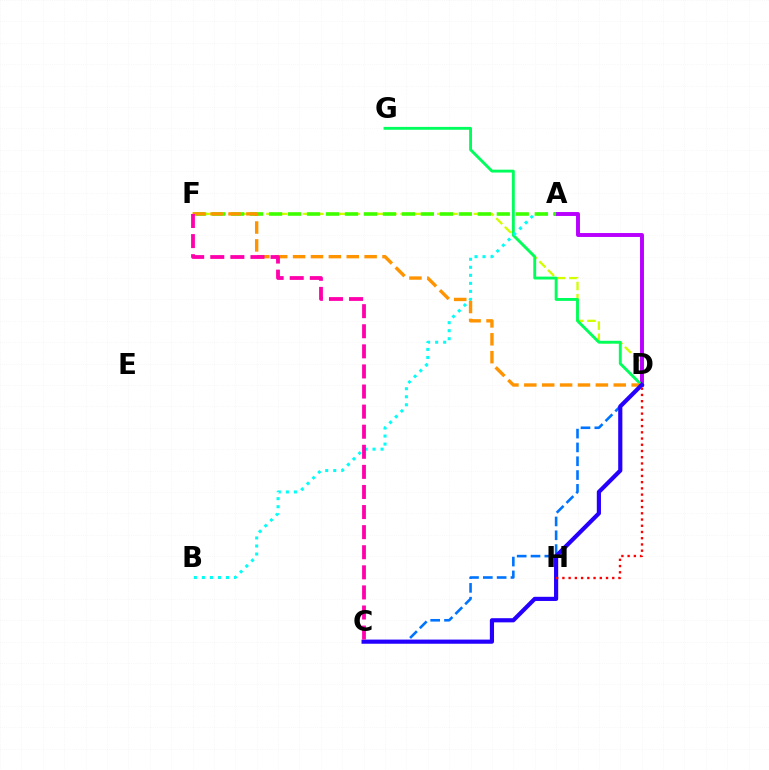{('D', 'F'): [{'color': '#d1ff00', 'line_style': 'dashed', 'thickness': 1.66}, {'color': '#ff9400', 'line_style': 'dashed', 'thickness': 2.43}], ('A', 'D'): [{'color': '#b900ff', 'line_style': 'solid', 'thickness': 2.83}], ('D', 'G'): [{'color': '#00ff5c', 'line_style': 'solid', 'thickness': 2.07}], ('A', 'B'): [{'color': '#00fff6', 'line_style': 'dotted', 'thickness': 2.18}], ('A', 'F'): [{'color': '#3dff00', 'line_style': 'dashed', 'thickness': 2.58}], ('C', 'D'): [{'color': '#0074ff', 'line_style': 'dashed', 'thickness': 1.88}, {'color': '#2500ff', 'line_style': 'solid', 'thickness': 3.0}], ('D', 'H'): [{'color': '#ff0000', 'line_style': 'dotted', 'thickness': 1.69}], ('C', 'F'): [{'color': '#ff00ac', 'line_style': 'dashed', 'thickness': 2.73}]}